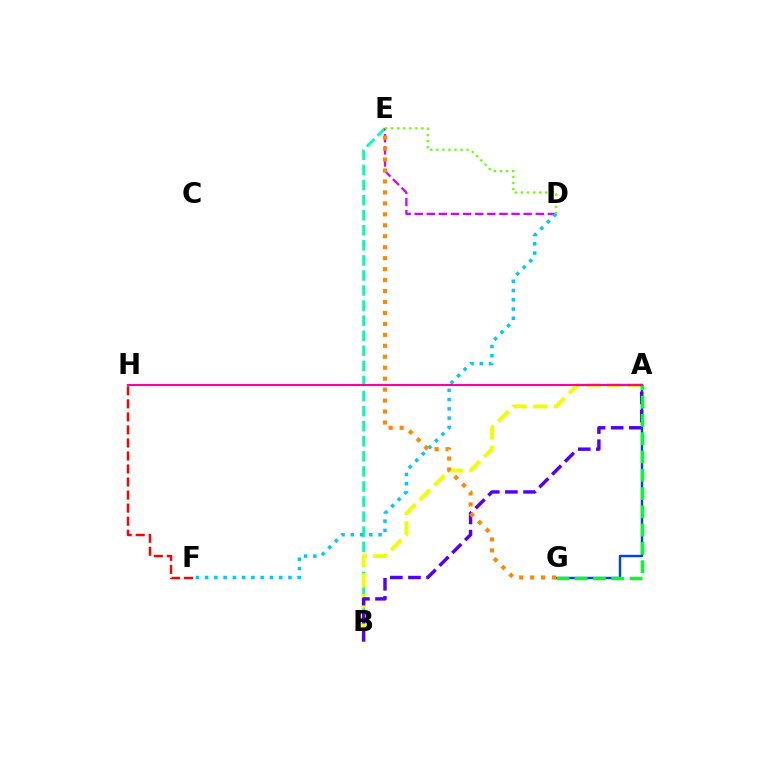{('B', 'E'): [{'color': '#00ffaf', 'line_style': 'dashed', 'thickness': 2.05}], ('F', 'H'): [{'color': '#ff0000', 'line_style': 'dashed', 'thickness': 1.77}], ('A', 'B'): [{'color': '#eeff00', 'line_style': 'dashed', 'thickness': 2.8}, {'color': '#4f00ff', 'line_style': 'dashed', 'thickness': 2.46}], ('D', 'E'): [{'color': '#d600ff', 'line_style': 'dashed', 'thickness': 1.64}, {'color': '#66ff00', 'line_style': 'dotted', 'thickness': 1.64}], ('D', 'F'): [{'color': '#00c7ff', 'line_style': 'dotted', 'thickness': 2.52}], ('A', 'G'): [{'color': '#003fff', 'line_style': 'solid', 'thickness': 1.72}, {'color': '#00ff27', 'line_style': 'dashed', 'thickness': 2.48}], ('E', 'G'): [{'color': '#ff8800', 'line_style': 'dotted', 'thickness': 2.98}], ('A', 'H'): [{'color': '#ff00a0', 'line_style': 'solid', 'thickness': 1.52}]}